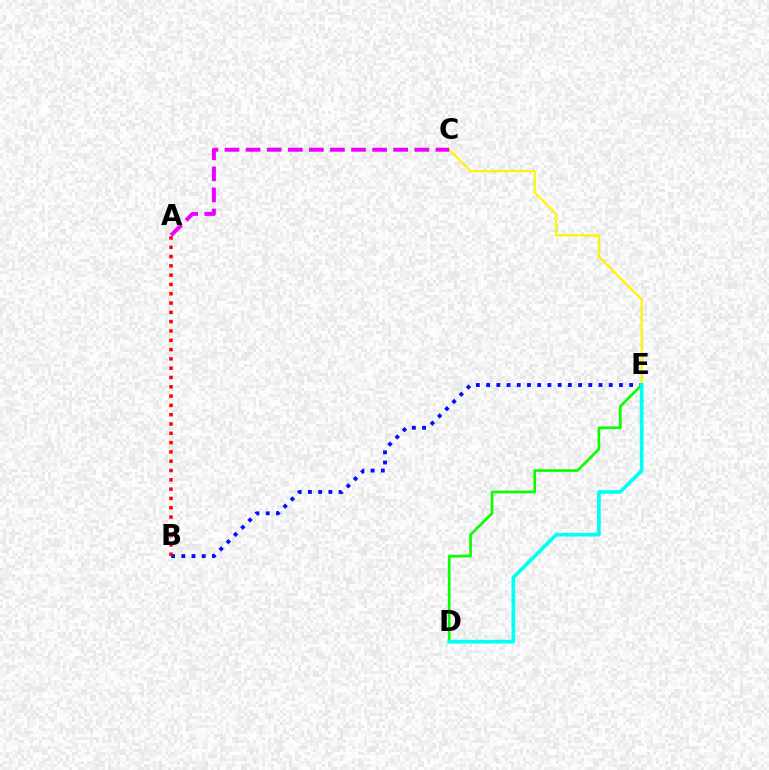{('C', 'E'): [{'color': '#fcf500', 'line_style': 'solid', 'thickness': 1.56}], ('B', 'E'): [{'color': '#0010ff', 'line_style': 'dotted', 'thickness': 2.78}], ('A', 'B'): [{'color': '#ff0000', 'line_style': 'dotted', 'thickness': 2.53}], ('D', 'E'): [{'color': '#08ff00', 'line_style': 'solid', 'thickness': 1.93}, {'color': '#00fff6', 'line_style': 'solid', 'thickness': 2.63}], ('A', 'C'): [{'color': '#ee00ff', 'line_style': 'dashed', 'thickness': 2.86}]}